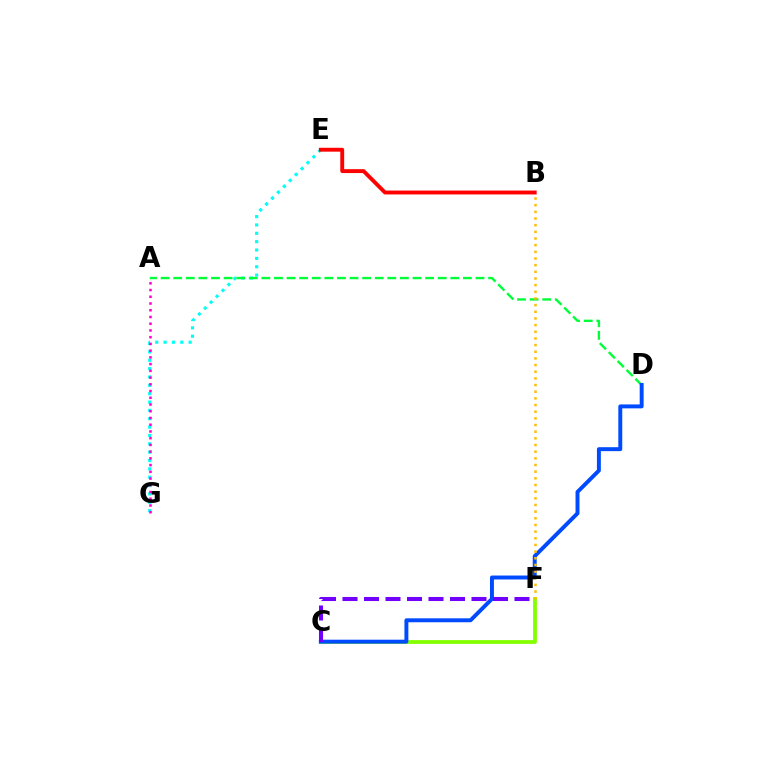{('E', 'G'): [{'color': '#00fff6', 'line_style': 'dotted', 'thickness': 2.27}], ('B', 'E'): [{'color': '#ff0000', 'line_style': 'solid', 'thickness': 2.8}], ('A', 'D'): [{'color': '#00ff39', 'line_style': 'dashed', 'thickness': 1.71}], ('C', 'F'): [{'color': '#84ff00', 'line_style': 'solid', 'thickness': 2.73}, {'color': '#7200ff', 'line_style': 'dashed', 'thickness': 2.92}], ('A', 'G'): [{'color': '#ff00cf', 'line_style': 'dotted', 'thickness': 1.83}], ('C', 'D'): [{'color': '#004bff', 'line_style': 'solid', 'thickness': 2.84}], ('B', 'F'): [{'color': '#ffbd00', 'line_style': 'dotted', 'thickness': 1.81}]}